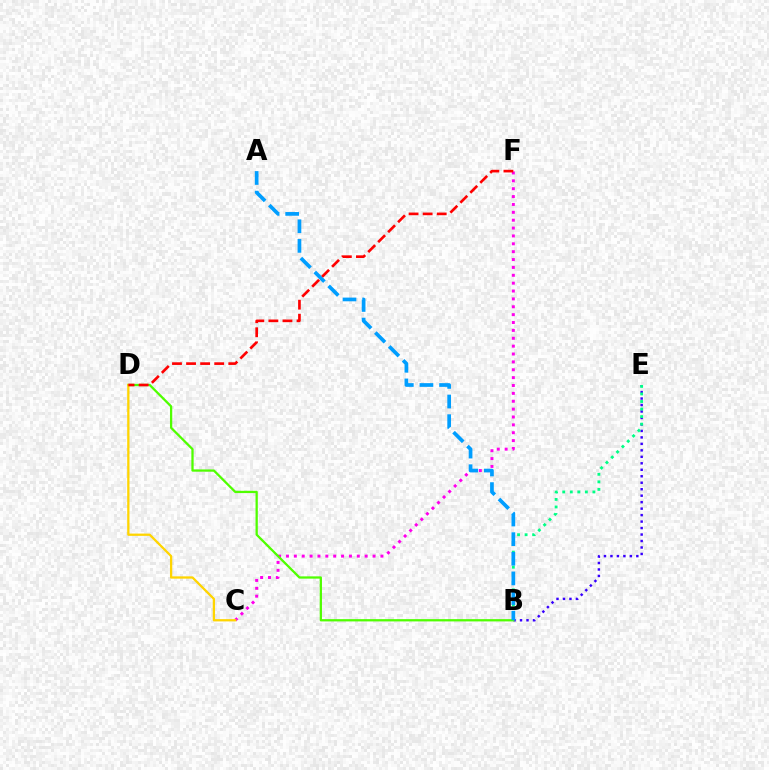{('B', 'E'): [{'color': '#3700ff', 'line_style': 'dotted', 'thickness': 1.76}, {'color': '#00ff86', 'line_style': 'dotted', 'thickness': 2.05}], ('C', 'F'): [{'color': '#ff00ed', 'line_style': 'dotted', 'thickness': 2.14}], ('B', 'D'): [{'color': '#4fff00', 'line_style': 'solid', 'thickness': 1.64}], ('A', 'B'): [{'color': '#009eff', 'line_style': 'dashed', 'thickness': 2.67}], ('C', 'D'): [{'color': '#ffd500', 'line_style': 'solid', 'thickness': 1.64}], ('D', 'F'): [{'color': '#ff0000', 'line_style': 'dashed', 'thickness': 1.91}]}